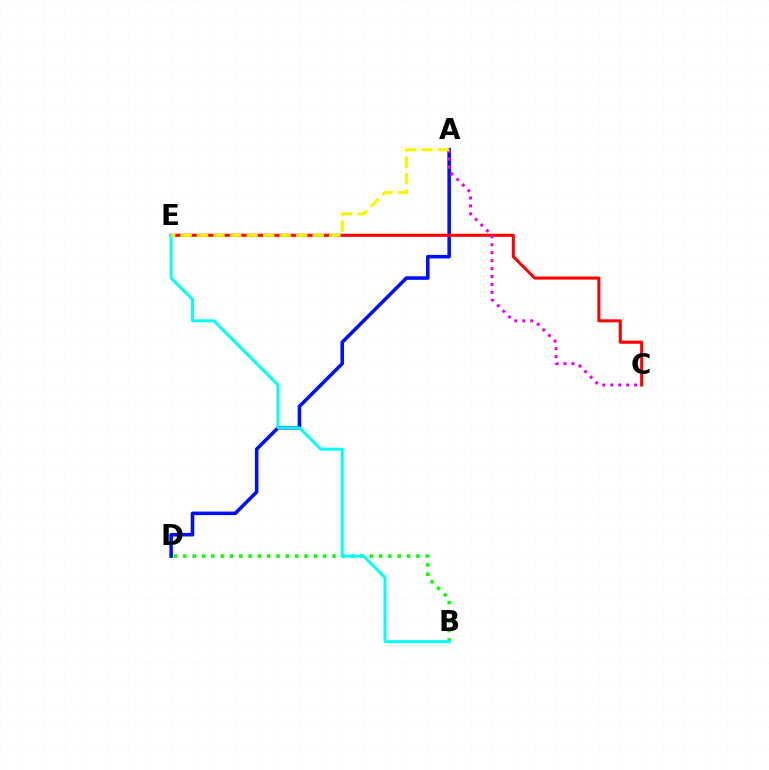{('A', 'D'): [{'color': '#0010ff', 'line_style': 'solid', 'thickness': 2.56}], ('C', 'E'): [{'color': '#ff0000', 'line_style': 'solid', 'thickness': 2.2}], ('B', 'D'): [{'color': '#08ff00', 'line_style': 'dotted', 'thickness': 2.53}], ('A', 'C'): [{'color': '#ee00ff', 'line_style': 'dotted', 'thickness': 2.16}], ('B', 'E'): [{'color': '#00fff6', 'line_style': 'solid', 'thickness': 2.13}], ('A', 'E'): [{'color': '#fcf500', 'line_style': 'dashed', 'thickness': 2.24}]}